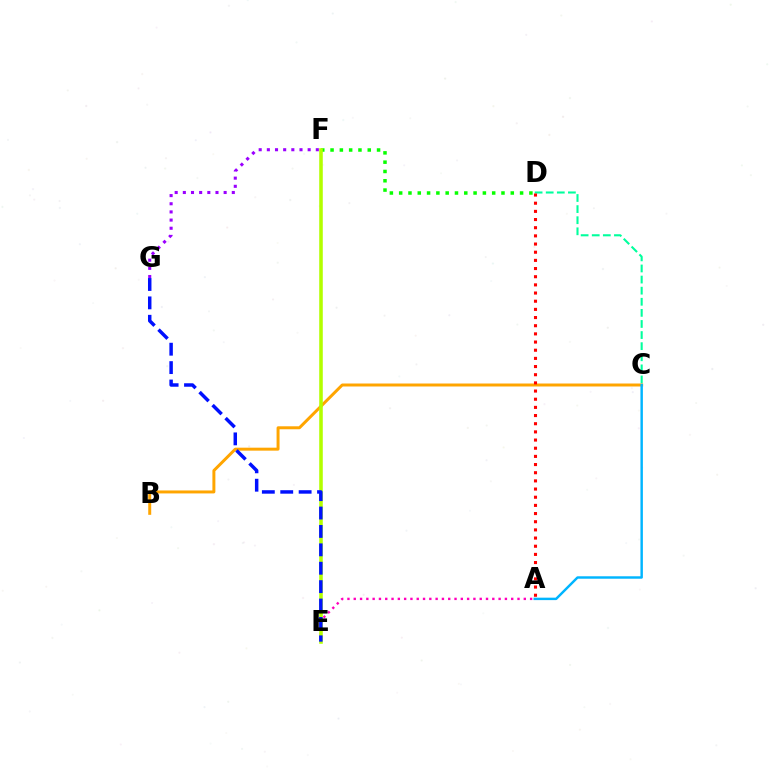{('D', 'F'): [{'color': '#08ff00', 'line_style': 'dotted', 'thickness': 2.53}], ('C', 'D'): [{'color': '#00ff9d', 'line_style': 'dashed', 'thickness': 1.51}], ('A', 'E'): [{'color': '#ff00bd', 'line_style': 'dotted', 'thickness': 1.71}], ('F', 'G'): [{'color': '#9b00ff', 'line_style': 'dotted', 'thickness': 2.22}], ('B', 'C'): [{'color': '#ffa500', 'line_style': 'solid', 'thickness': 2.14}], ('A', 'C'): [{'color': '#00b5ff', 'line_style': 'solid', 'thickness': 1.76}], ('E', 'F'): [{'color': '#b3ff00', 'line_style': 'solid', 'thickness': 2.56}], ('E', 'G'): [{'color': '#0010ff', 'line_style': 'dashed', 'thickness': 2.5}], ('A', 'D'): [{'color': '#ff0000', 'line_style': 'dotted', 'thickness': 2.22}]}